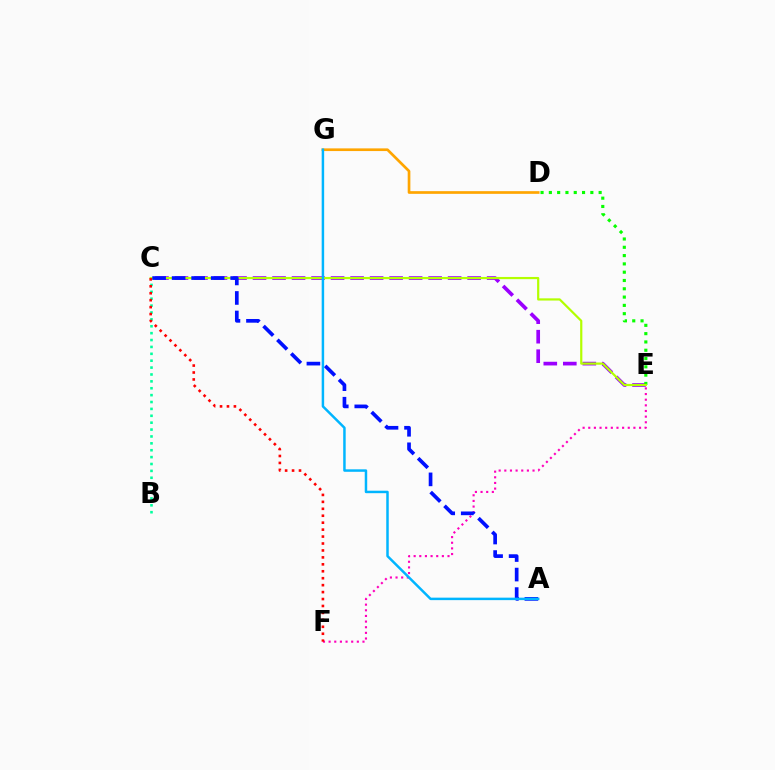{('E', 'F'): [{'color': '#ff00bd', 'line_style': 'dotted', 'thickness': 1.53}], ('C', 'E'): [{'color': '#9b00ff', 'line_style': 'dashed', 'thickness': 2.65}, {'color': '#b3ff00', 'line_style': 'solid', 'thickness': 1.59}], ('D', 'E'): [{'color': '#08ff00', 'line_style': 'dotted', 'thickness': 2.25}], ('B', 'C'): [{'color': '#00ff9d', 'line_style': 'dotted', 'thickness': 1.87}], ('D', 'G'): [{'color': '#ffa500', 'line_style': 'solid', 'thickness': 1.93}], ('A', 'C'): [{'color': '#0010ff', 'line_style': 'dashed', 'thickness': 2.65}], ('C', 'F'): [{'color': '#ff0000', 'line_style': 'dotted', 'thickness': 1.89}], ('A', 'G'): [{'color': '#00b5ff', 'line_style': 'solid', 'thickness': 1.79}]}